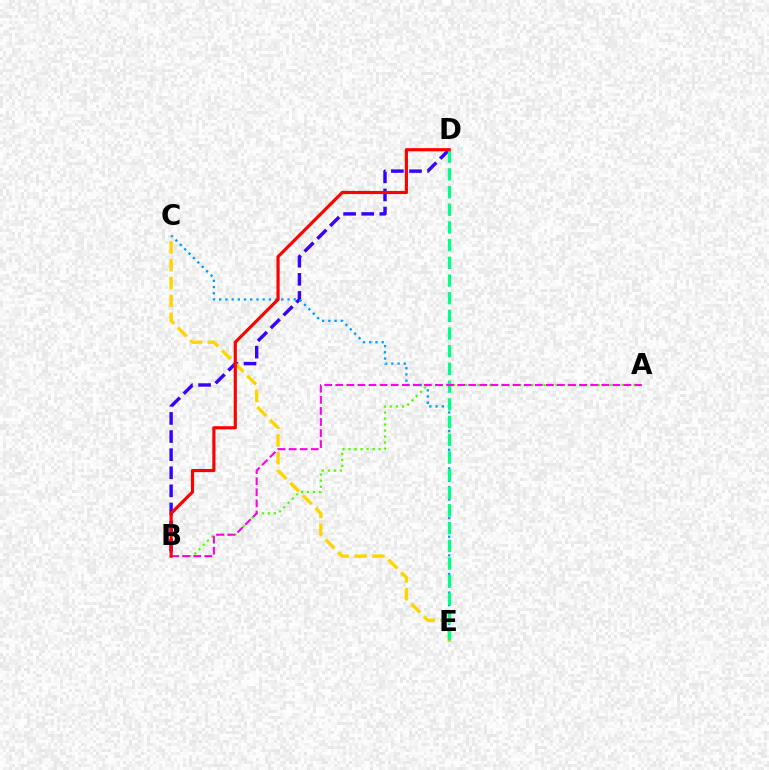{('B', 'D'): [{'color': '#3700ff', 'line_style': 'dashed', 'thickness': 2.46}, {'color': '#ff0000', 'line_style': 'solid', 'thickness': 2.28}], ('C', 'E'): [{'color': '#009eff', 'line_style': 'dotted', 'thickness': 1.69}, {'color': '#ffd500', 'line_style': 'dashed', 'thickness': 2.42}], ('D', 'E'): [{'color': '#00ff86', 'line_style': 'dashed', 'thickness': 2.4}], ('A', 'B'): [{'color': '#4fff00', 'line_style': 'dotted', 'thickness': 1.63}, {'color': '#ff00ed', 'line_style': 'dashed', 'thickness': 1.51}]}